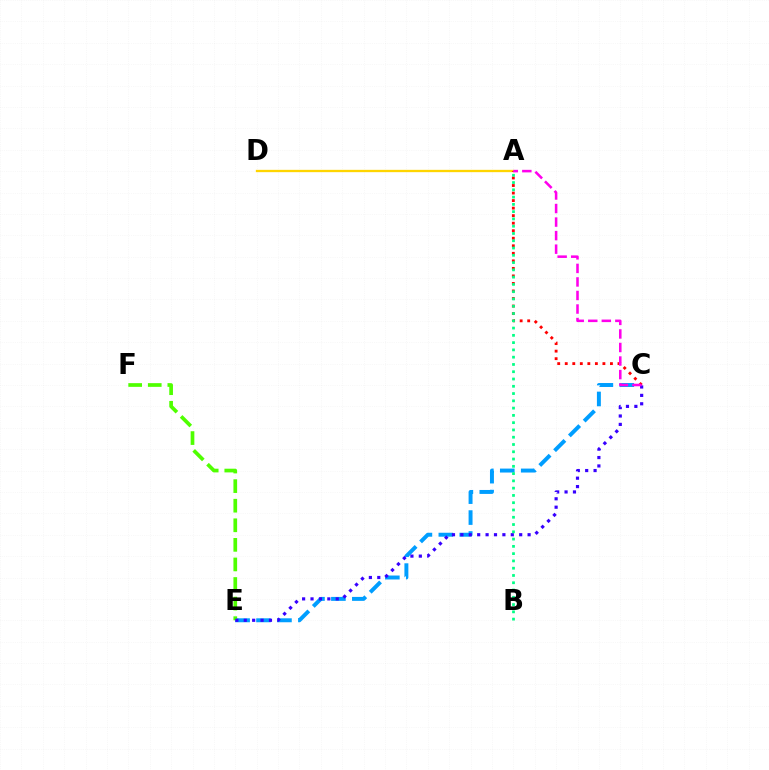{('C', 'E'): [{'color': '#009eff', 'line_style': 'dashed', 'thickness': 2.84}, {'color': '#3700ff', 'line_style': 'dotted', 'thickness': 2.28}], ('A', 'D'): [{'color': '#ffd500', 'line_style': 'solid', 'thickness': 1.67}], ('E', 'F'): [{'color': '#4fff00', 'line_style': 'dashed', 'thickness': 2.66}], ('A', 'C'): [{'color': '#ff0000', 'line_style': 'dotted', 'thickness': 2.05}, {'color': '#ff00ed', 'line_style': 'dashed', 'thickness': 1.84}], ('A', 'B'): [{'color': '#00ff86', 'line_style': 'dotted', 'thickness': 1.98}]}